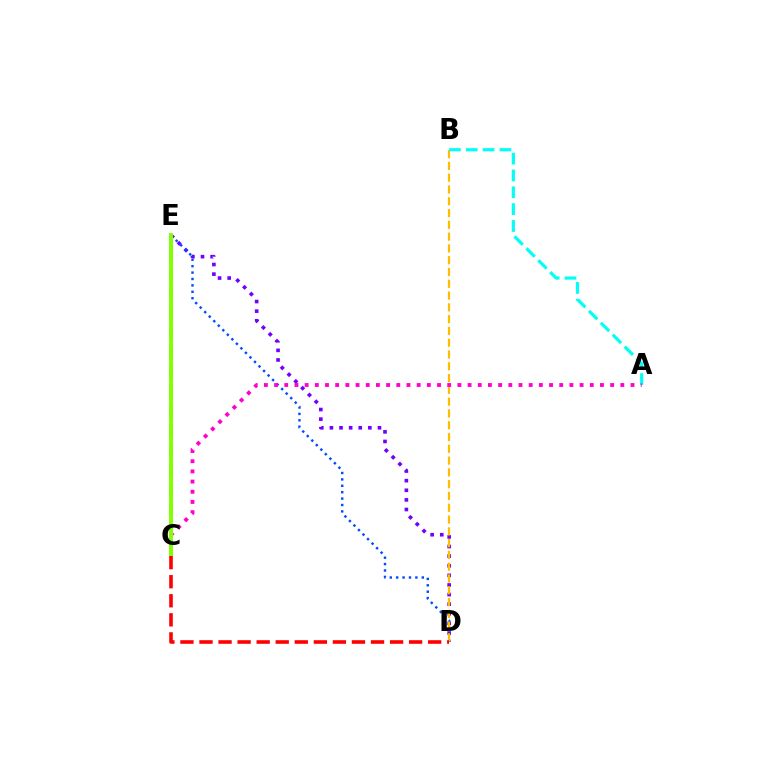{('D', 'E'): [{'color': '#7200ff', 'line_style': 'dotted', 'thickness': 2.61}, {'color': '#004bff', 'line_style': 'dotted', 'thickness': 1.74}], ('B', 'D'): [{'color': '#ffbd00', 'line_style': 'dashed', 'thickness': 1.6}], ('A', 'B'): [{'color': '#00fff6', 'line_style': 'dashed', 'thickness': 2.29}], ('A', 'C'): [{'color': '#ff00cf', 'line_style': 'dotted', 'thickness': 2.77}], ('C', 'E'): [{'color': '#00ff39', 'line_style': 'dashed', 'thickness': 2.67}, {'color': '#84ff00', 'line_style': 'solid', 'thickness': 2.81}], ('C', 'D'): [{'color': '#ff0000', 'line_style': 'dashed', 'thickness': 2.59}]}